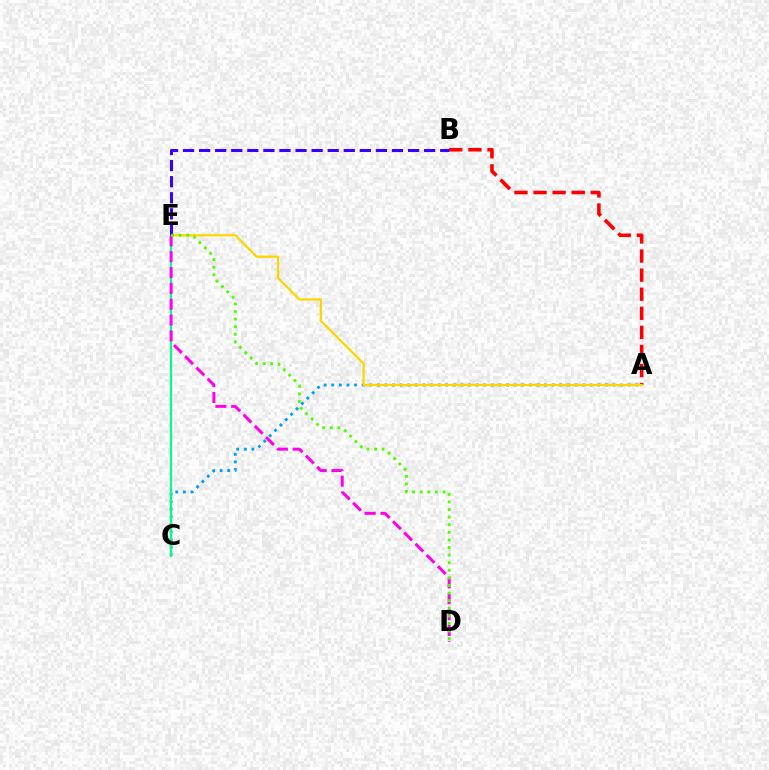{('A', 'B'): [{'color': '#ff0000', 'line_style': 'dashed', 'thickness': 2.59}], ('A', 'C'): [{'color': '#009eff', 'line_style': 'dotted', 'thickness': 2.06}], ('A', 'E'): [{'color': '#ffd500', 'line_style': 'solid', 'thickness': 1.65}], ('C', 'E'): [{'color': '#00ff86', 'line_style': 'solid', 'thickness': 1.51}], ('B', 'E'): [{'color': '#3700ff', 'line_style': 'dashed', 'thickness': 2.18}], ('D', 'E'): [{'color': '#ff00ed', 'line_style': 'dashed', 'thickness': 2.15}, {'color': '#4fff00', 'line_style': 'dotted', 'thickness': 2.06}]}